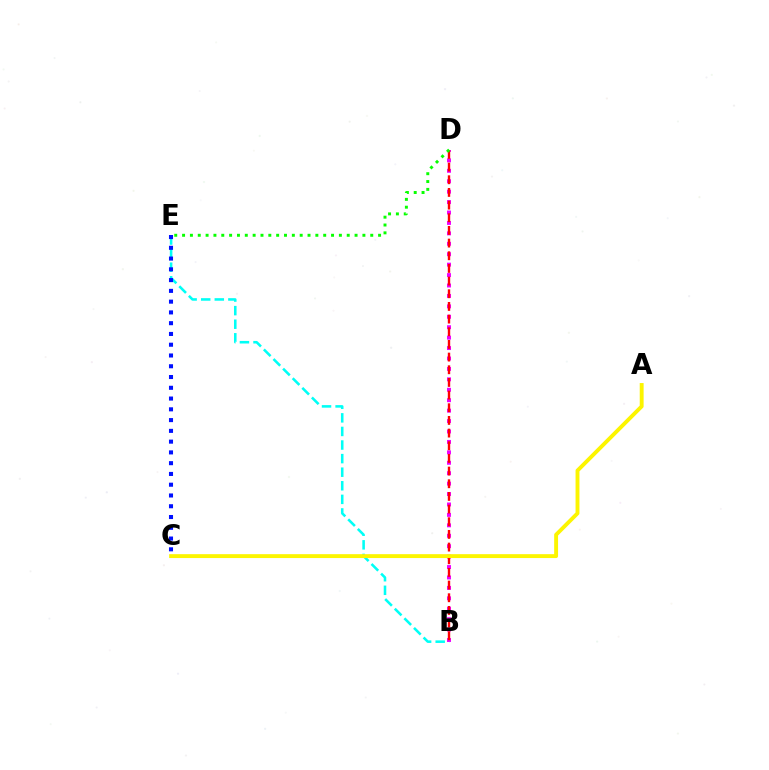{('B', 'D'): [{'color': '#ee00ff', 'line_style': 'dotted', 'thickness': 2.83}, {'color': '#ff0000', 'line_style': 'dashed', 'thickness': 1.72}], ('B', 'E'): [{'color': '#00fff6', 'line_style': 'dashed', 'thickness': 1.85}], ('C', 'E'): [{'color': '#0010ff', 'line_style': 'dotted', 'thickness': 2.93}], ('A', 'C'): [{'color': '#fcf500', 'line_style': 'solid', 'thickness': 2.8}], ('D', 'E'): [{'color': '#08ff00', 'line_style': 'dotted', 'thickness': 2.13}]}